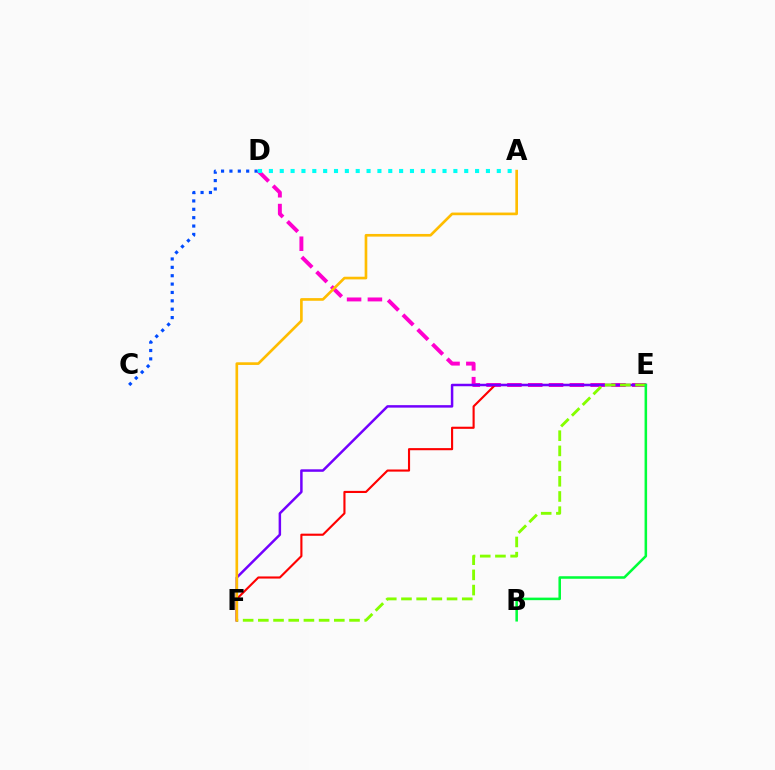{('D', 'E'): [{'color': '#ff00cf', 'line_style': 'dashed', 'thickness': 2.83}], ('C', 'D'): [{'color': '#004bff', 'line_style': 'dotted', 'thickness': 2.28}], ('E', 'F'): [{'color': '#ff0000', 'line_style': 'solid', 'thickness': 1.53}, {'color': '#7200ff', 'line_style': 'solid', 'thickness': 1.79}, {'color': '#84ff00', 'line_style': 'dashed', 'thickness': 2.06}], ('A', 'D'): [{'color': '#00fff6', 'line_style': 'dotted', 'thickness': 2.95}], ('A', 'F'): [{'color': '#ffbd00', 'line_style': 'solid', 'thickness': 1.91}], ('B', 'E'): [{'color': '#00ff39', 'line_style': 'solid', 'thickness': 1.83}]}